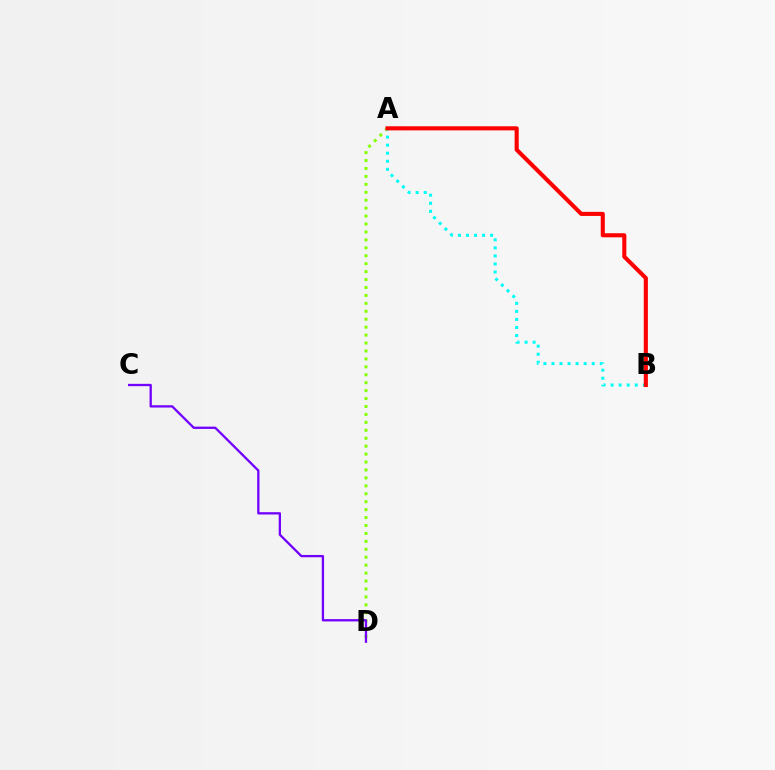{('A', 'D'): [{'color': '#84ff00', 'line_style': 'dotted', 'thickness': 2.16}], ('A', 'B'): [{'color': '#00fff6', 'line_style': 'dotted', 'thickness': 2.19}, {'color': '#ff0000', 'line_style': 'solid', 'thickness': 2.95}], ('C', 'D'): [{'color': '#7200ff', 'line_style': 'solid', 'thickness': 1.66}]}